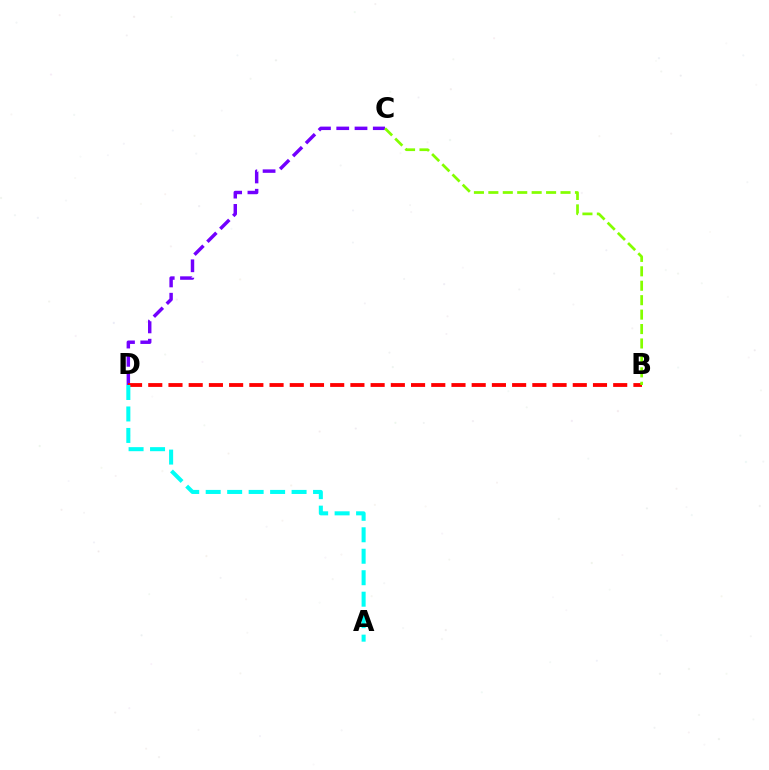{('C', 'D'): [{'color': '#7200ff', 'line_style': 'dashed', 'thickness': 2.48}], ('B', 'D'): [{'color': '#ff0000', 'line_style': 'dashed', 'thickness': 2.75}], ('B', 'C'): [{'color': '#84ff00', 'line_style': 'dashed', 'thickness': 1.96}], ('A', 'D'): [{'color': '#00fff6', 'line_style': 'dashed', 'thickness': 2.92}]}